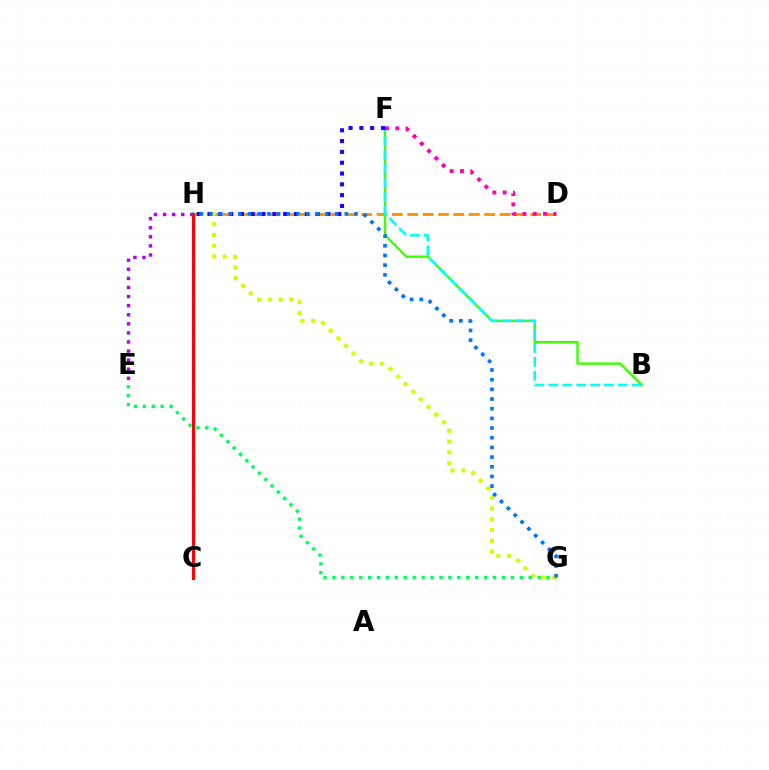{('D', 'H'): [{'color': '#ff9400', 'line_style': 'dashed', 'thickness': 2.09}], ('E', 'H'): [{'color': '#b900ff', 'line_style': 'dotted', 'thickness': 2.47}], ('G', 'H'): [{'color': '#d1ff00', 'line_style': 'dotted', 'thickness': 2.93}, {'color': '#0074ff', 'line_style': 'dotted', 'thickness': 2.63}], ('B', 'F'): [{'color': '#3dff00', 'line_style': 'solid', 'thickness': 1.74}, {'color': '#00fff6', 'line_style': 'dashed', 'thickness': 1.89}], ('F', 'H'): [{'color': '#2500ff', 'line_style': 'dotted', 'thickness': 2.94}], ('D', 'F'): [{'color': '#ff00ac', 'line_style': 'dotted', 'thickness': 2.8}], ('E', 'G'): [{'color': '#00ff5c', 'line_style': 'dotted', 'thickness': 2.42}], ('C', 'H'): [{'color': '#ff0000', 'line_style': 'solid', 'thickness': 2.24}]}